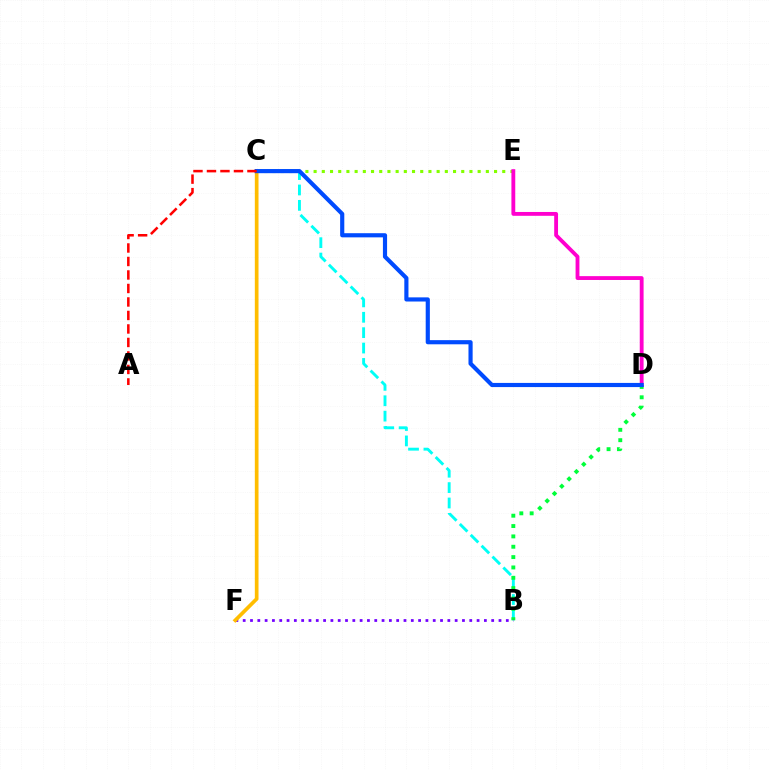{('B', 'C'): [{'color': '#00fff6', 'line_style': 'dashed', 'thickness': 2.09}], ('C', 'E'): [{'color': '#84ff00', 'line_style': 'dotted', 'thickness': 2.23}], ('B', 'D'): [{'color': '#00ff39', 'line_style': 'dotted', 'thickness': 2.81}], ('B', 'F'): [{'color': '#7200ff', 'line_style': 'dotted', 'thickness': 1.99}], ('C', 'F'): [{'color': '#ffbd00', 'line_style': 'solid', 'thickness': 2.66}], ('D', 'E'): [{'color': '#ff00cf', 'line_style': 'solid', 'thickness': 2.76}], ('C', 'D'): [{'color': '#004bff', 'line_style': 'solid', 'thickness': 2.99}], ('A', 'C'): [{'color': '#ff0000', 'line_style': 'dashed', 'thickness': 1.83}]}